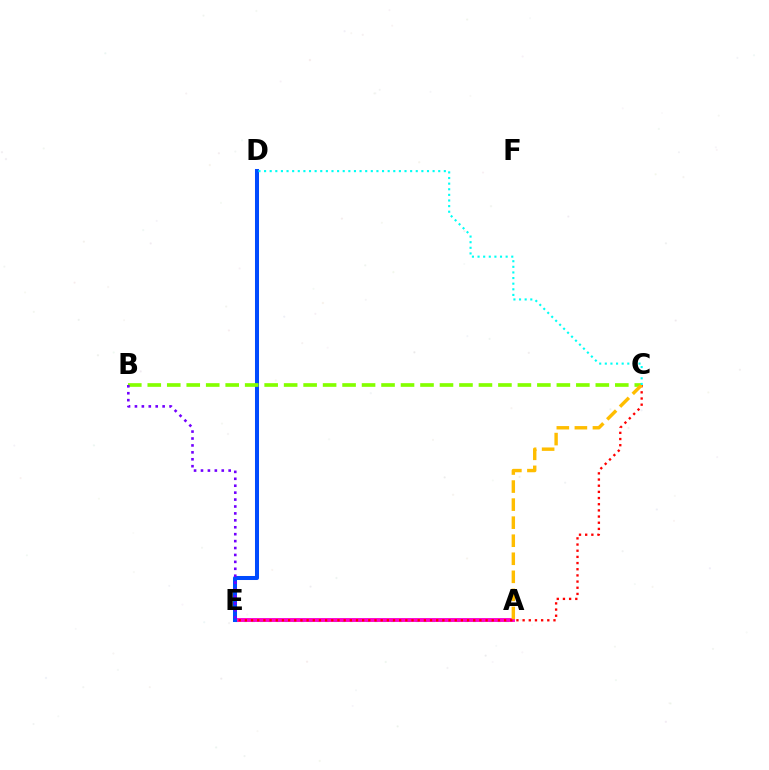{('A', 'E'): [{'color': '#00ff39', 'line_style': 'dotted', 'thickness': 2.22}, {'color': '#ff00cf', 'line_style': 'solid', 'thickness': 2.81}], ('D', 'E'): [{'color': '#004bff', 'line_style': 'solid', 'thickness': 2.9}], ('C', 'E'): [{'color': '#ff0000', 'line_style': 'dotted', 'thickness': 1.68}], ('B', 'C'): [{'color': '#84ff00', 'line_style': 'dashed', 'thickness': 2.65}], ('B', 'E'): [{'color': '#7200ff', 'line_style': 'dotted', 'thickness': 1.88}], ('A', 'C'): [{'color': '#ffbd00', 'line_style': 'dashed', 'thickness': 2.45}], ('C', 'D'): [{'color': '#00fff6', 'line_style': 'dotted', 'thickness': 1.53}]}